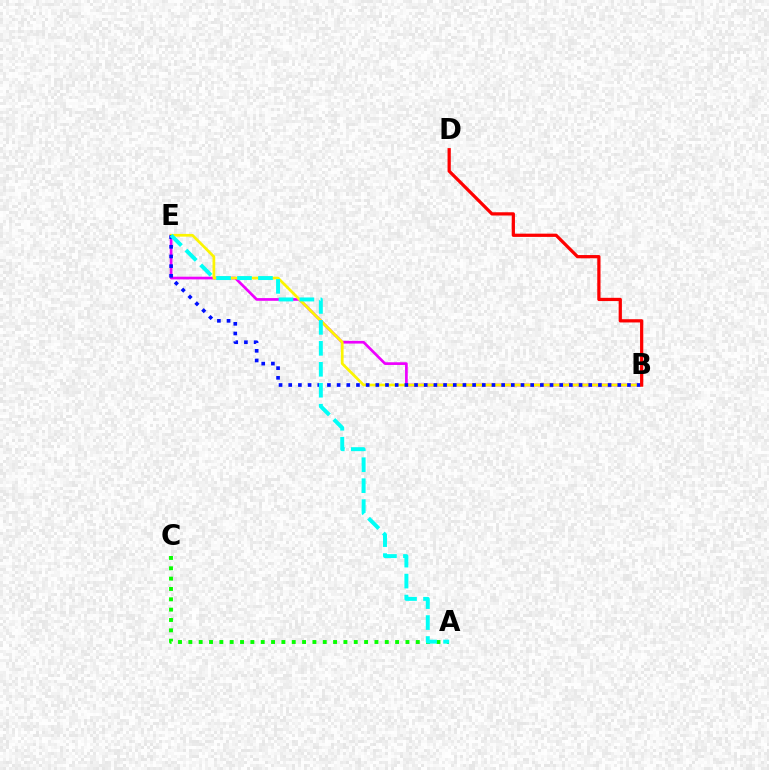{('B', 'E'): [{'color': '#ee00ff', 'line_style': 'solid', 'thickness': 1.94}, {'color': '#fcf500', 'line_style': 'solid', 'thickness': 1.96}, {'color': '#0010ff', 'line_style': 'dotted', 'thickness': 2.63}], ('A', 'C'): [{'color': '#08ff00', 'line_style': 'dotted', 'thickness': 2.81}], ('B', 'D'): [{'color': '#ff0000', 'line_style': 'solid', 'thickness': 2.33}], ('A', 'E'): [{'color': '#00fff6', 'line_style': 'dashed', 'thickness': 2.85}]}